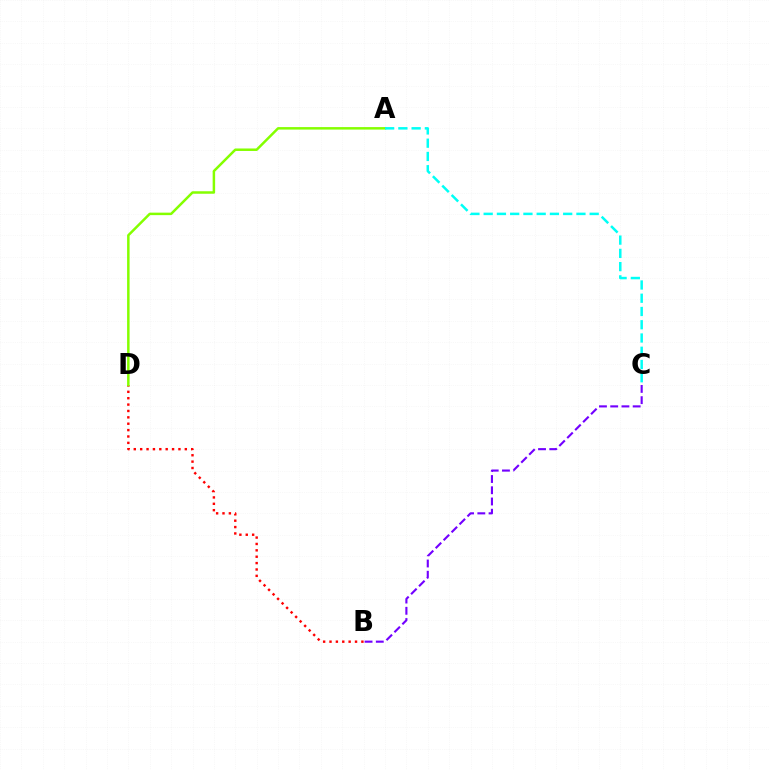{('B', 'C'): [{'color': '#7200ff', 'line_style': 'dashed', 'thickness': 1.53}], ('B', 'D'): [{'color': '#ff0000', 'line_style': 'dotted', 'thickness': 1.73}], ('A', 'D'): [{'color': '#84ff00', 'line_style': 'solid', 'thickness': 1.79}], ('A', 'C'): [{'color': '#00fff6', 'line_style': 'dashed', 'thickness': 1.8}]}